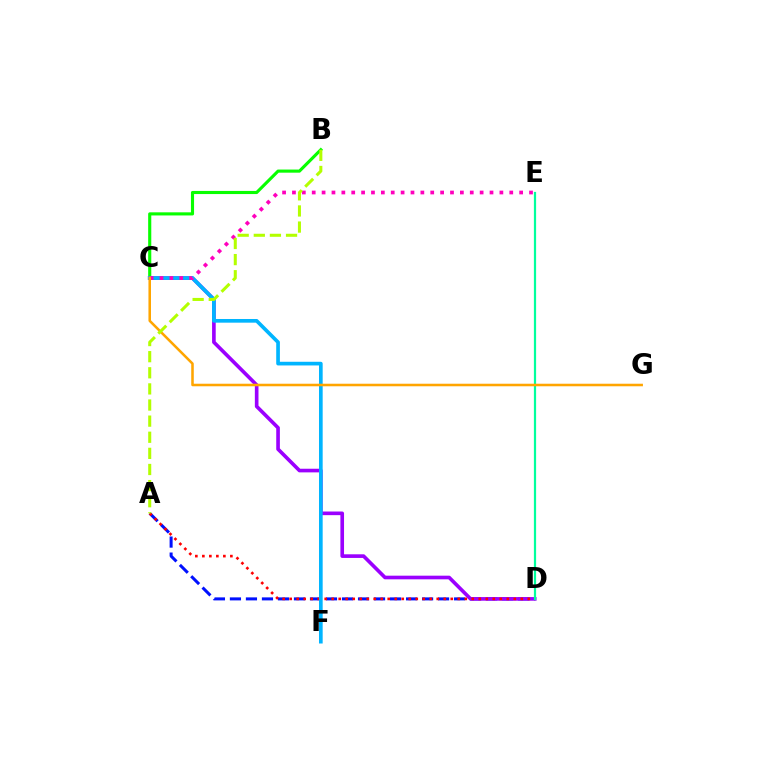{('A', 'D'): [{'color': '#0010ff', 'line_style': 'dashed', 'thickness': 2.18}, {'color': '#ff0000', 'line_style': 'dotted', 'thickness': 1.9}], ('B', 'C'): [{'color': '#08ff00', 'line_style': 'solid', 'thickness': 2.25}], ('C', 'D'): [{'color': '#9b00ff', 'line_style': 'solid', 'thickness': 2.62}], ('D', 'E'): [{'color': '#00ff9d', 'line_style': 'solid', 'thickness': 1.6}], ('C', 'F'): [{'color': '#00b5ff', 'line_style': 'solid', 'thickness': 2.64}], ('C', 'E'): [{'color': '#ff00bd', 'line_style': 'dotted', 'thickness': 2.68}], ('C', 'G'): [{'color': '#ffa500', 'line_style': 'solid', 'thickness': 1.83}], ('A', 'B'): [{'color': '#b3ff00', 'line_style': 'dashed', 'thickness': 2.19}]}